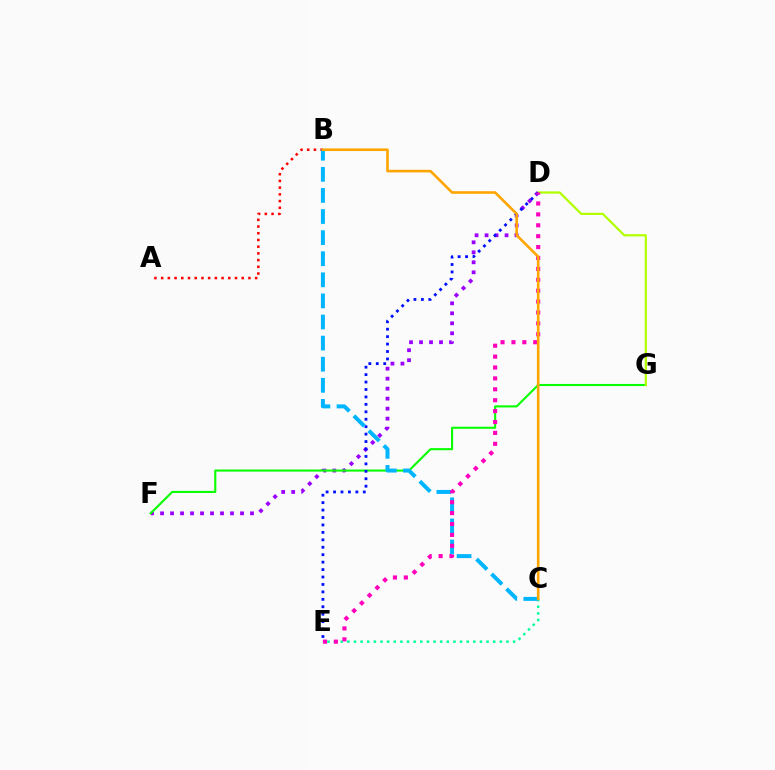{('D', 'F'): [{'color': '#9b00ff', 'line_style': 'dotted', 'thickness': 2.72}], ('F', 'G'): [{'color': '#08ff00', 'line_style': 'solid', 'thickness': 1.51}], ('C', 'E'): [{'color': '#00ff9d', 'line_style': 'dotted', 'thickness': 1.8}], ('D', 'G'): [{'color': '#b3ff00', 'line_style': 'solid', 'thickness': 1.61}], ('A', 'B'): [{'color': '#ff0000', 'line_style': 'dotted', 'thickness': 1.82}], ('D', 'E'): [{'color': '#0010ff', 'line_style': 'dotted', 'thickness': 2.02}, {'color': '#ff00bd', 'line_style': 'dotted', 'thickness': 2.96}], ('B', 'C'): [{'color': '#00b5ff', 'line_style': 'dashed', 'thickness': 2.87}, {'color': '#ffa500', 'line_style': 'solid', 'thickness': 1.88}]}